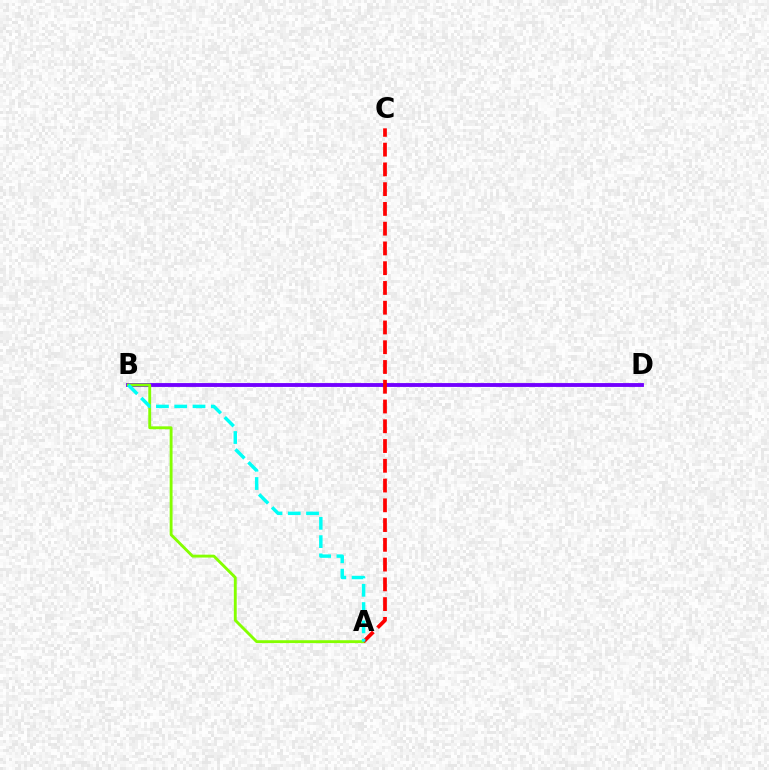{('B', 'D'): [{'color': '#7200ff', 'line_style': 'solid', 'thickness': 2.77}], ('A', 'B'): [{'color': '#84ff00', 'line_style': 'solid', 'thickness': 2.07}, {'color': '#00fff6', 'line_style': 'dashed', 'thickness': 2.48}], ('A', 'C'): [{'color': '#ff0000', 'line_style': 'dashed', 'thickness': 2.68}]}